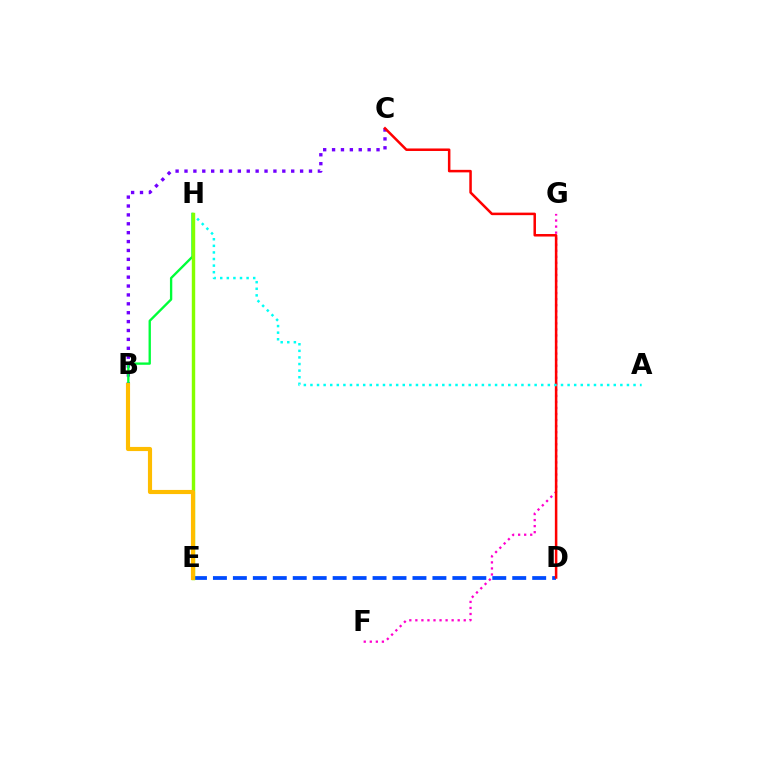{('B', 'C'): [{'color': '#7200ff', 'line_style': 'dotted', 'thickness': 2.42}], ('F', 'G'): [{'color': '#ff00cf', 'line_style': 'dotted', 'thickness': 1.64}], ('D', 'E'): [{'color': '#004bff', 'line_style': 'dashed', 'thickness': 2.71}], ('B', 'H'): [{'color': '#00ff39', 'line_style': 'solid', 'thickness': 1.69}], ('C', 'D'): [{'color': '#ff0000', 'line_style': 'solid', 'thickness': 1.81}], ('A', 'H'): [{'color': '#00fff6', 'line_style': 'dotted', 'thickness': 1.79}], ('E', 'H'): [{'color': '#84ff00', 'line_style': 'solid', 'thickness': 2.46}], ('B', 'E'): [{'color': '#ffbd00', 'line_style': 'solid', 'thickness': 2.98}]}